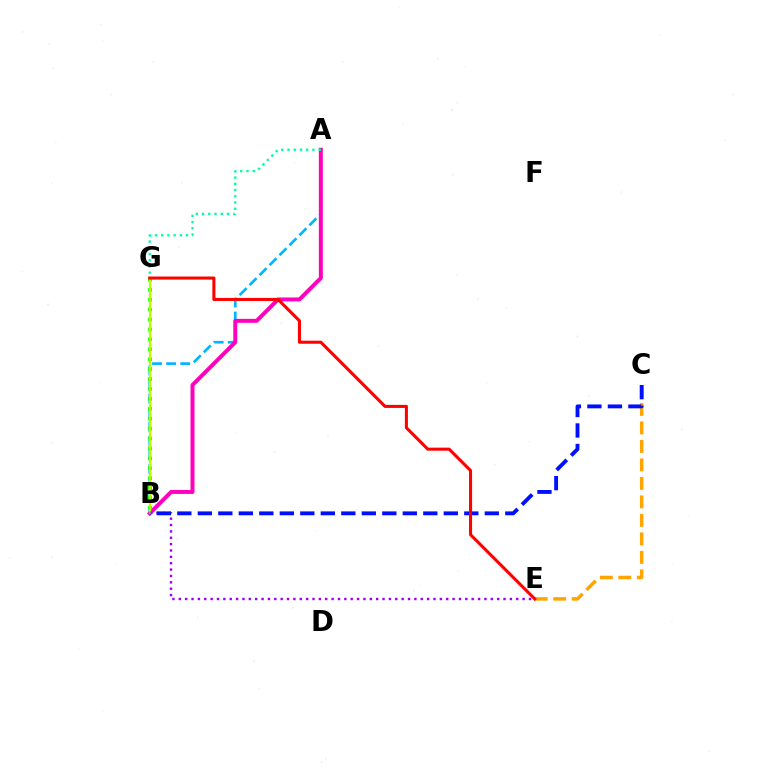{('A', 'B'): [{'color': '#00b5ff', 'line_style': 'dashed', 'thickness': 1.91}, {'color': '#ff00bd', 'line_style': 'solid', 'thickness': 2.86}], ('B', 'E'): [{'color': '#9b00ff', 'line_style': 'dotted', 'thickness': 1.73}], ('B', 'G'): [{'color': '#08ff00', 'line_style': 'dotted', 'thickness': 2.69}, {'color': '#b3ff00', 'line_style': 'solid', 'thickness': 1.63}], ('C', 'E'): [{'color': '#ffa500', 'line_style': 'dashed', 'thickness': 2.51}], ('B', 'C'): [{'color': '#0010ff', 'line_style': 'dashed', 'thickness': 2.78}], ('A', 'G'): [{'color': '#00ff9d', 'line_style': 'dotted', 'thickness': 1.69}], ('E', 'G'): [{'color': '#ff0000', 'line_style': 'solid', 'thickness': 2.2}]}